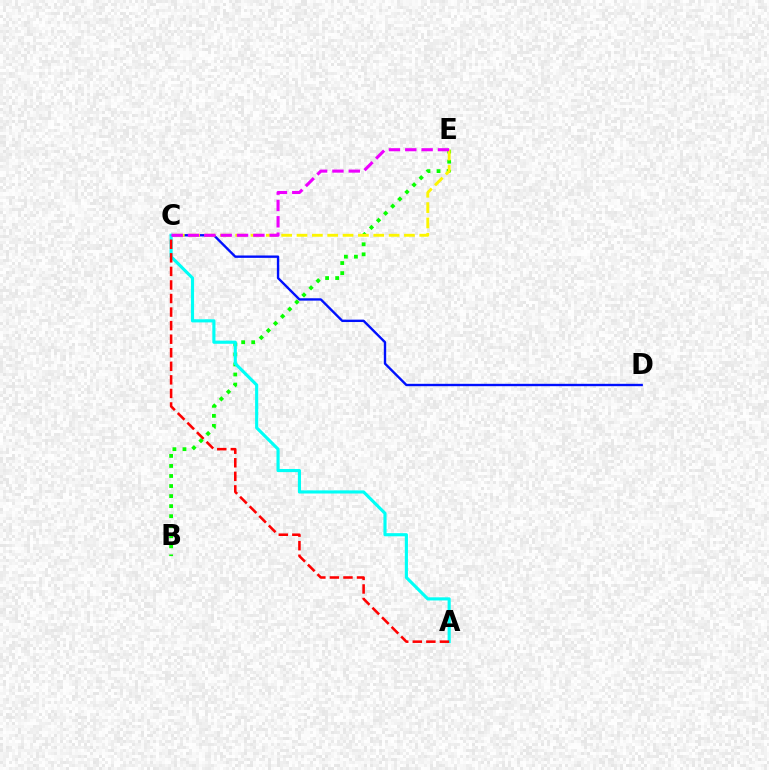{('B', 'E'): [{'color': '#08ff00', 'line_style': 'dotted', 'thickness': 2.73}], ('C', 'D'): [{'color': '#0010ff', 'line_style': 'solid', 'thickness': 1.71}], ('C', 'E'): [{'color': '#fcf500', 'line_style': 'dashed', 'thickness': 2.08}, {'color': '#ee00ff', 'line_style': 'dashed', 'thickness': 2.22}], ('A', 'C'): [{'color': '#00fff6', 'line_style': 'solid', 'thickness': 2.25}, {'color': '#ff0000', 'line_style': 'dashed', 'thickness': 1.84}]}